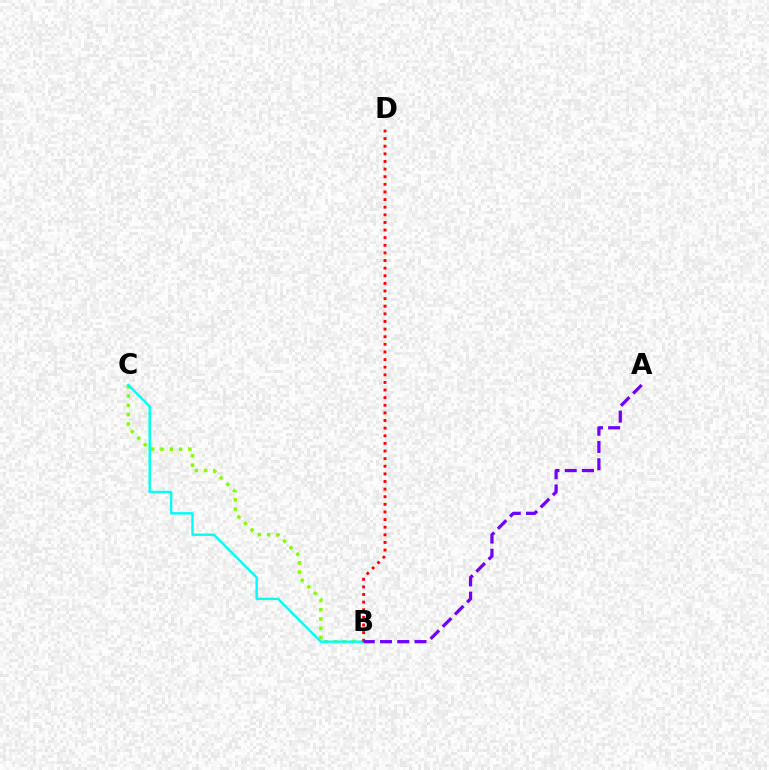{('B', 'C'): [{'color': '#84ff00', 'line_style': 'dotted', 'thickness': 2.52}, {'color': '#00fff6', 'line_style': 'solid', 'thickness': 1.75}], ('B', 'D'): [{'color': '#ff0000', 'line_style': 'dotted', 'thickness': 2.07}], ('A', 'B'): [{'color': '#7200ff', 'line_style': 'dashed', 'thickness': 2.34}]}